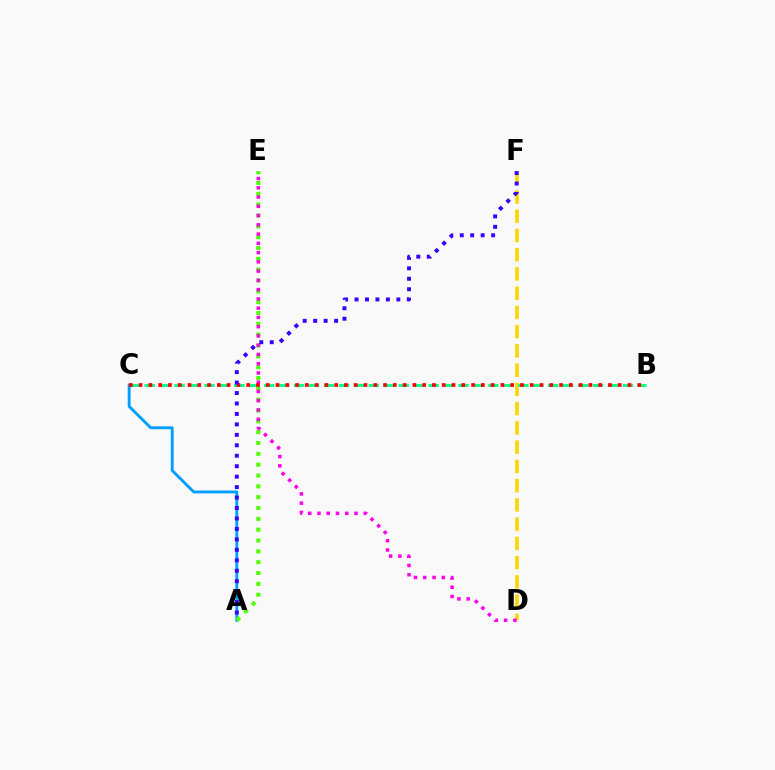{('A', 'C'): [{'color': '#009eff', 'line_style': 'solid', 'thickness': 2.07}], ('A', 'E'): [{'color': '#4fff00', 'line_style': 'dotted', 'thickness': 2.94}], ('D', 'F'): [{'color': '#ffd500', 'line_style': 'dashed', 'thickness': 2.61}], ('B', 'C'): [{'color': '#00ff86', 'line_style': 'dashed', 'thickness': 2.03}, {'color': '#ff0000', 'line_style': 'dotted', 'thickness': 2.66}], ('D', 'E'): [{'color': '#ff00ed', 'line_style': 'dotted', 'thickness': 2.52}], ('A', 'F'): [{'color': '#3700ff', 'line_style': 'dotted', 'thickness': 2.84}]}